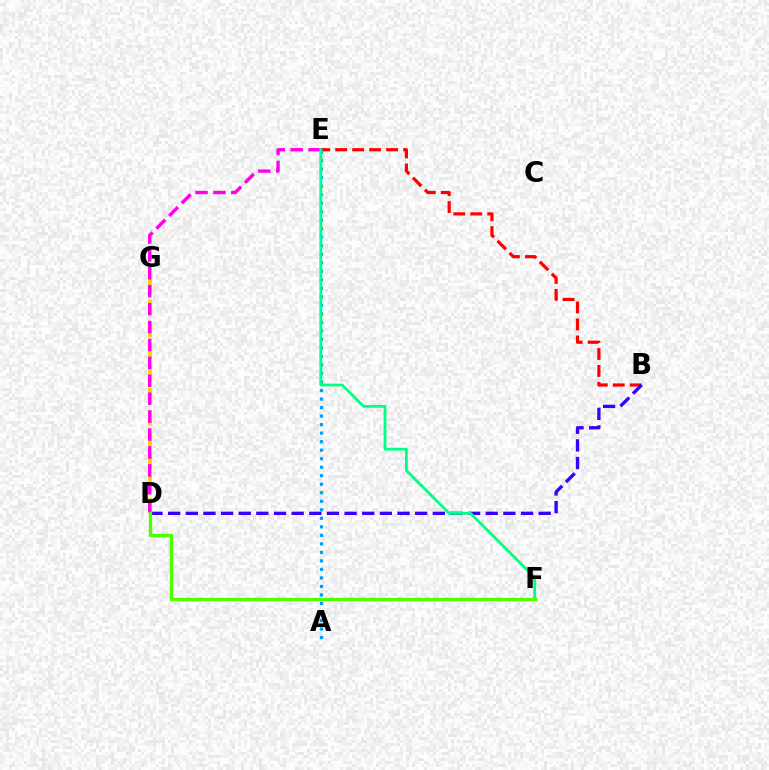{('B', 'E'): [{'color': '#ff0000', 'line_style': 'dashed', 'thickness': 2.31}], ('B', 'D'): [{'color': '#3700ff', 'line_style': 'dashed', 'thickness': 2.4}], ('D', 'G'): [{'color': '#ffd500', 'line_style': 'dashed', 'thickness': 2.98}], ('D', 'E'): [{'color': '#ff00ed', 'line_style': 'dashed', 'thickness': 2.43}], ('A', 'E'): [{'color': '#009eff', 'line_style': 'dotted', 'thickness': 2.31}], ('E', 'F'): [{'color': '#00ff86', 'line_style': 'solid', 'thickness': 2.02}], ('D', 'F'): [{'color': '#4fff00', 'line_style': 'solid', 'thickness': 2.43}]}